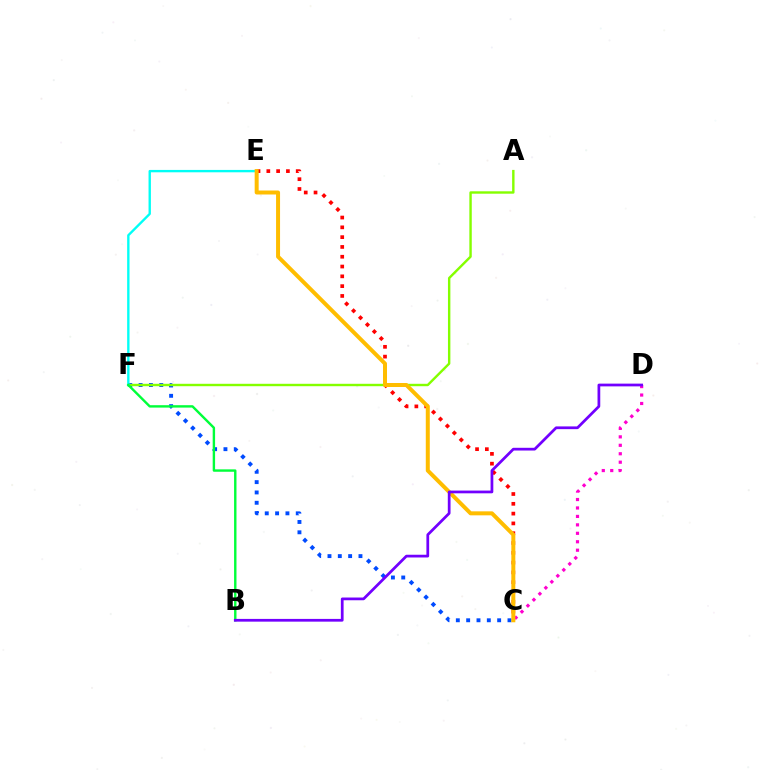{('C', 'F'): [{'color': '#004bff', 'line_style': 'dotted', 'thickness': 2.81}], ('C', 'E'): [{'color': '#ff0000', 'line_style': 'dotted', 'thickness': 2.66}, {'color': '#ffbd00', 'line_style': 'solid', 'thickness': 2.87}], ('A', 'F'): [{'color': '#84ff00', 'line_style': 'solid', 'thickness': 1.73}], ('E', 'F'): [{'color': '#00fff6', 'line_style': 'solid', 'thickness': 1.7}], ('C', 'D'): [{'color': '#ff00cf', 'line_style': 'dotted', 'thickness': 2.29}], ('B', 'F'): [{'color': '#00ff39', 'line_style': 'solid', 'thickness': 1.73}], ('B', 'D'): [{'color': '#7200ff', 'line_style': 'solid', 'thickness': 1.97}]}